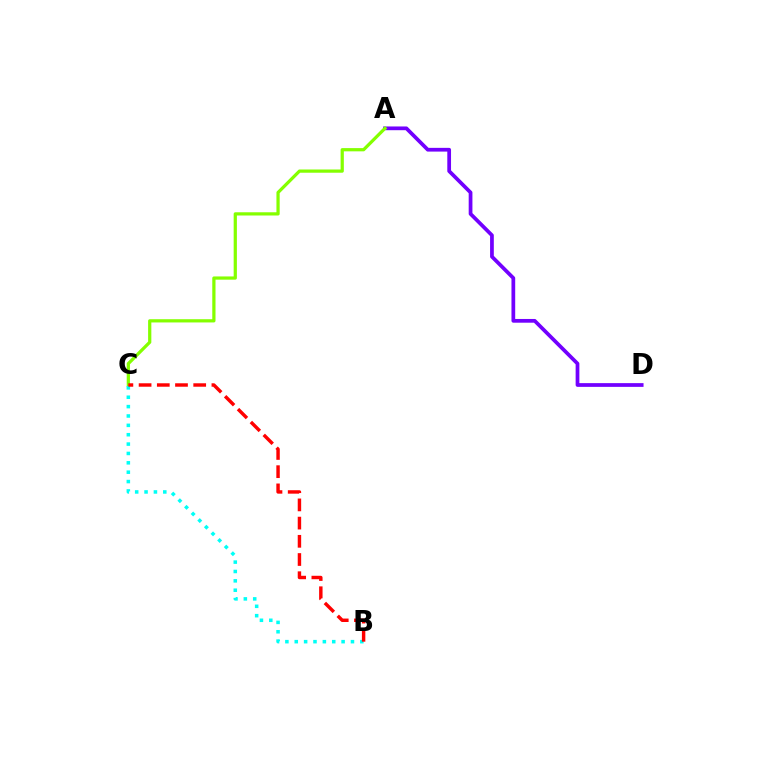{('A', 'D'): [{'color': '#7200ff', 'line_style': 'solid', 'thickness': 2.69}], ('A', 'C'): [{'color': '#84ff00', 'line_style': 'solid', 'thickness': 2.33}], ('B', 'C'): [{'color': '#00fff6', 'line_style': 'dotted', 'thickness': 2.55}, {'color': '#ff0000', 'line_style': 'dashed', 'thickness': 2.47}]}